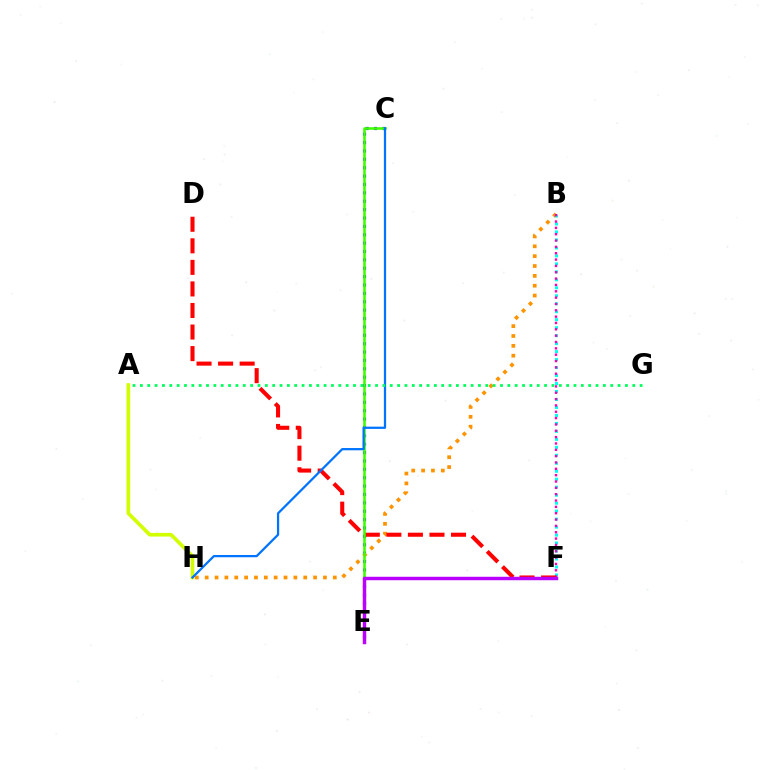{('A', 'H'): [{'color': '#d1ff00', 'line_style': 'solid', 'thickness': 2.63}], ('C', 'E'): [{'color': '#2500ff', 'line_style': 'dotted', 'thickness': 2.28}, {'color': '#3dff00', 'line_style': 'solid', 'thickness': 1.84}], ('B', 'H'): [{'color': '#ff9400', 'line_style': 'dotted', 'thickness': 2.68}], ('B', 'F'): [{'color': '#00fff6', 'line_style': 'dotted', 'thickness': 2.17}, {'color': '#ff00ac', 'line_style': 'dotted', 'thickness': 1.72}], ('D', 'F'): [{'color': '#ff0000', 'line_style': 'dashed', 'thickness': 2.93}], ('E', 'F'): [{'color': '#b900ff', 'line_style': 'solid', 'thickness': 2.48}], ('C', 'H'): [{'color': '#0074ff', 'line_style': 'solid', 'thickness': 1.62}], ('A', 'G'): [{'color': '#00ff5c', 'line_style': 'dotted', 'thickness': 2.0}]}